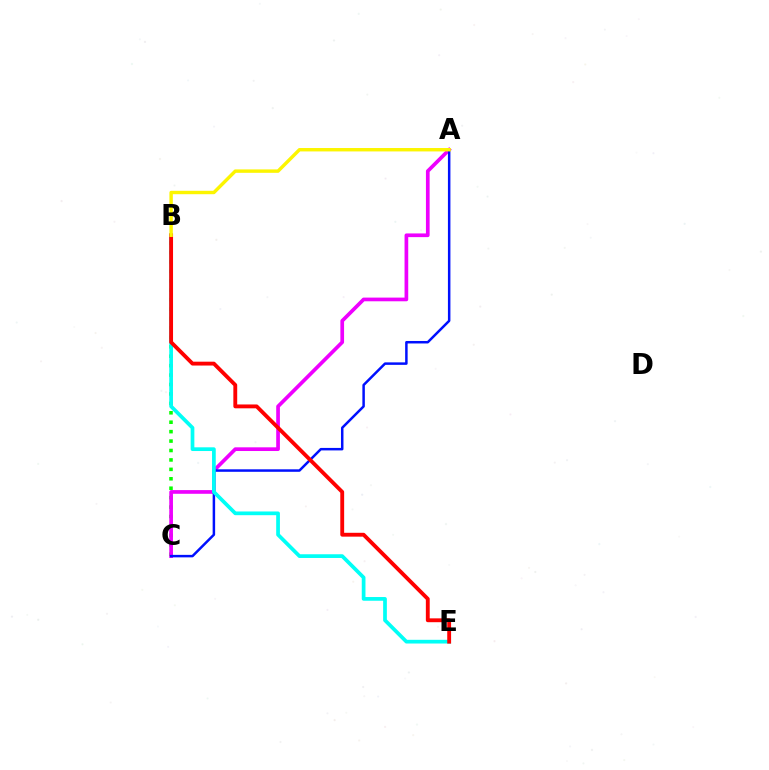{('B', 'C'): [{'color': '#08ff00', 'line_style': 'dotted', 'thickness': 2.56}], ('A', 'C'): [{'color': '#ee00ff', 'line_style': 'solid', 'thickness': 2.66}, {'color': '#0010ff', 'line_style': 'solid', 'thickness': 1.79}], ('B', 'E'): [{'color': '#00fff6', 'line_style': 'solid', 'thickness': 2.68}, {'color': '#ff0000', 'line_style': 'solid', 'thickness': 2.77}], ('A', 'B'): [{'color': '#fcf500', 'line_style': 'solid', 'thickness': 2.45}]}